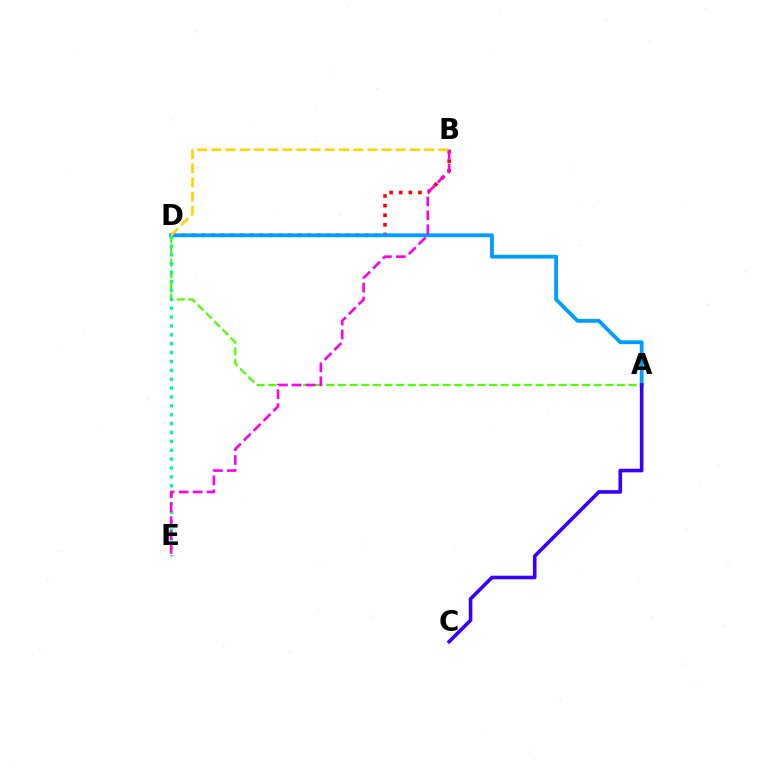{('B', 'D'): [{'color': '#ff0000', 'line_style': 'dotted', 'thickness': 2.61}, {'color': '#ffd500', 'line_style': 'dashed', 'thickness': 1.93}], ('A', 'D'): [{'color': '#4fff00', 'line_style': 'dashed', 'thickness': 1.58}, {'color': '#009eff', 'line_style': 'solid', 'thickness': 2.75}], ('A', 'C'): [{'color': '#3700ff', 'line_style': 'solid', 'thickness': 2.61}], ('D', 'E'): [{'color': '#00ff86', 'line_style': 'dotted', 'thickness': 2.41}], ('B', 'E'): [{'color': '#ff00ed', 'line_style': 'dashed', 'thickness': 1.89}]}